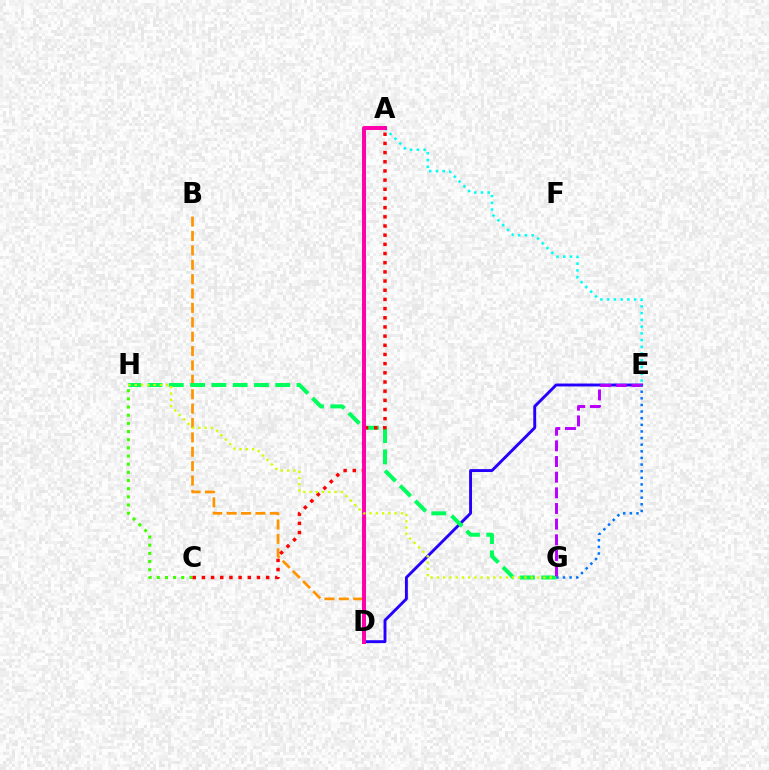{('A', 'E'): [{'color': '#00fff6', 'line_style': 'dotted', 'thickness': 1.83}], ('D', 'E'): [{'color': '#2500ff', 'line_style': 'solid', 'thickness': 2.09}], ('B', 'D'): [{'color': '#ff9400', 'line_style': 'dashed', 'thickness': 1.95}], ('G', 'H'): [{'color': '#00ff5c', 'line_style': 'dashed', 'thickness': 2.89}, {'color': '#d1ff00', 'line_style': 'dotted', 'thickness': 1.7}], ('C', 'H'): [{'color': '#3dff00', 'line_style': 'dotted', 'thickness': 2.22}], ('A', 'C'): [{'color': '#ff0000', 'line_style': 'dotted', 'thickness': 2.49}], ('A', 'D'): [{'color': '#ff00ac', 'line_style': 'solid', 'thickness': 2.85}], ('E', 'G'): [{'color': '#b900ff', 'line_style': 'dashed', 'thickness': 2.13}, {'color': '#0074ff', 'line_style': 'dotted', 'thickness': 1.8}]}